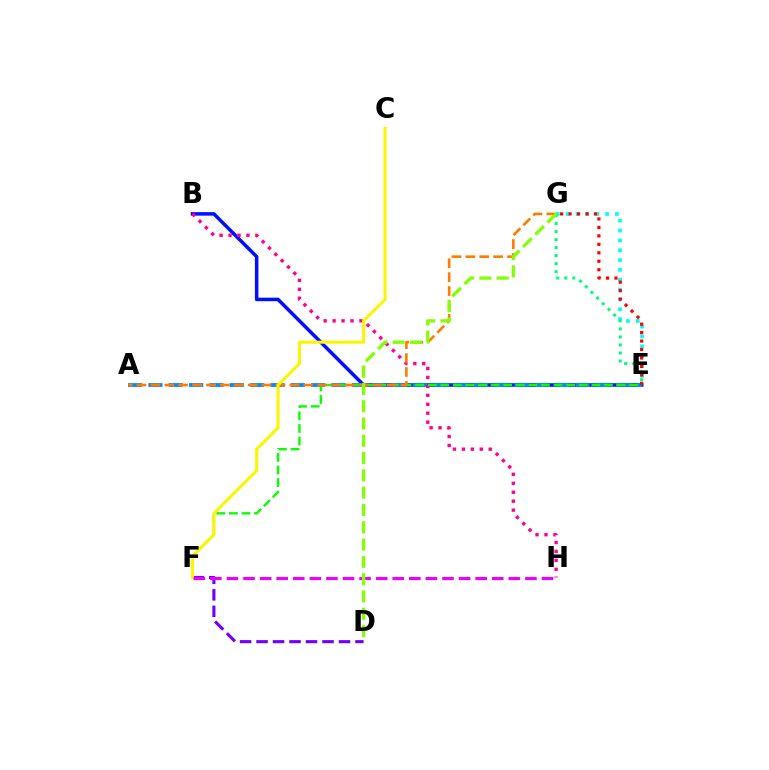{('B', 'E'): [{'color': '#0010ff', 'line_style': 'solid', 'thickness': 2.53}], ('E', 'G'): [{'color': '#00fff6', 'line_style': 'dotted', 'thickness': 2.67}, {'color': '#00ff74', 'line_style': 'dotted', 'thickness': 2.18}, {'color': '#ff0000', 'line_style': 'dotted', 'thickness': 2.3}], ('A', 'E'): [{'color': '#008cff', 'line_style': 'dashed', 'thickness': 2.76}], ('B', 'H'): [{'color': '#ff0094', 'line_style': 'dotted', 'thickness': 2.43}], ('E', 'F'): [{'color': '#08ff00', 'line_style': 'dashed', 'thickness': 1.71}], ('A', 'G'): [{'color': '#ff7c00', 'line_style': 'dashed', 'thickness': 1.89}], ('D', 'F'): [{'color': '#7200ff', 'line_style': 'dashed', 'thickness': 2.24}], ('C', 'F'): [{'color': '#fcf500', 'line_style': 'solid', 'thickness': 2.19}], ('F', 'H'): [{'color': '#ee00ff', 'line_style': 'dashed', 'thickness': 2.25}], ('D', 'G'): [{'color': '#84ff00', 'line_style': 'dashed', 'thickness': 2.35}]}